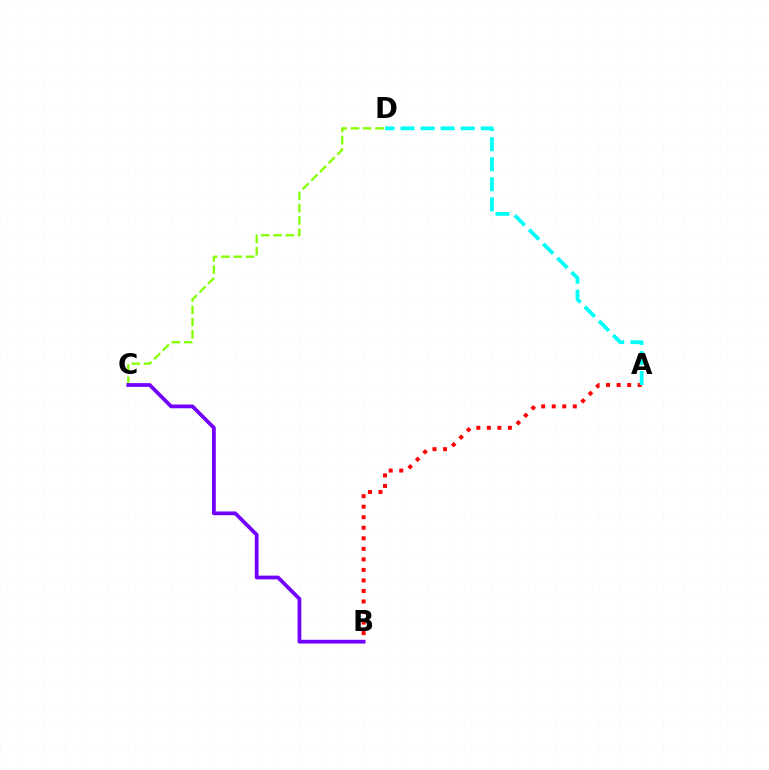{('C', 'D'): [{'color': '#84ff00', 'line_style': 'dashed', 'thickness': 1.66}], ('A', 'B'): [{'color': '#ff0000', 'line_style': 'dotted', 'thickness': 2.86}], ('A', 'D'): [{'color': '#00fff6', 'line_style': 'dashed', 'thickness': 2.72}], ('B', 'C'): [{'color': '#7200ff', 'line_style': 'solid', 'thickness': 2.7}]}